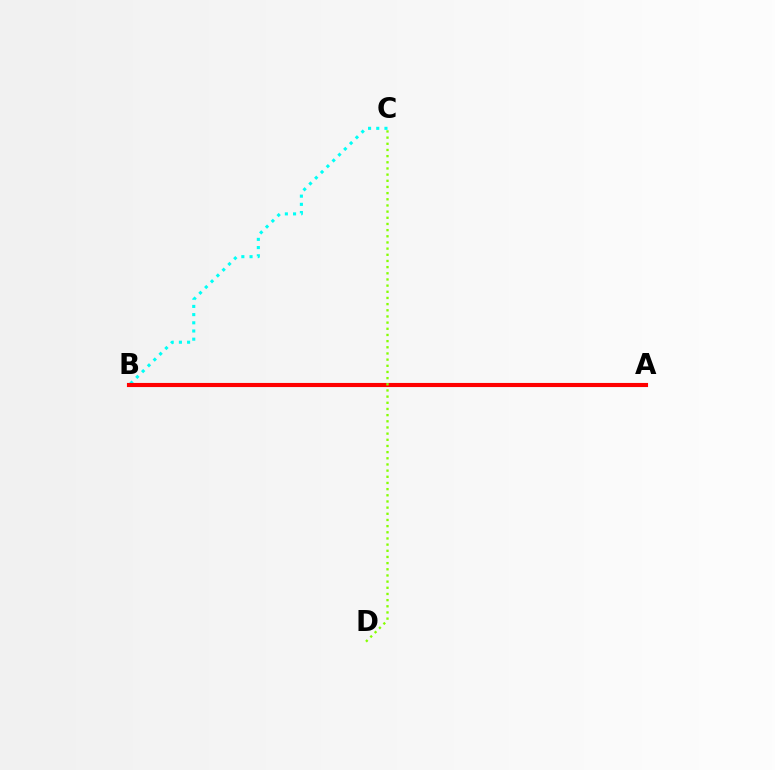{('A', 'B'): [{'color': '#7200ff', 'line_style': 'dashed', 'thickness': 2.85}, {'color': '#ff0000', 'line_style': 'solid', 'thickness': 2.96}], ('B', 'C'): [{'color': '#00fff6', 'line_style': 'dotted', 'thickness': 2.23}], ('C', 'D'): [{'color': '#84ff00', 'line_style': 'dotted', 'thickness': 1.68}]}